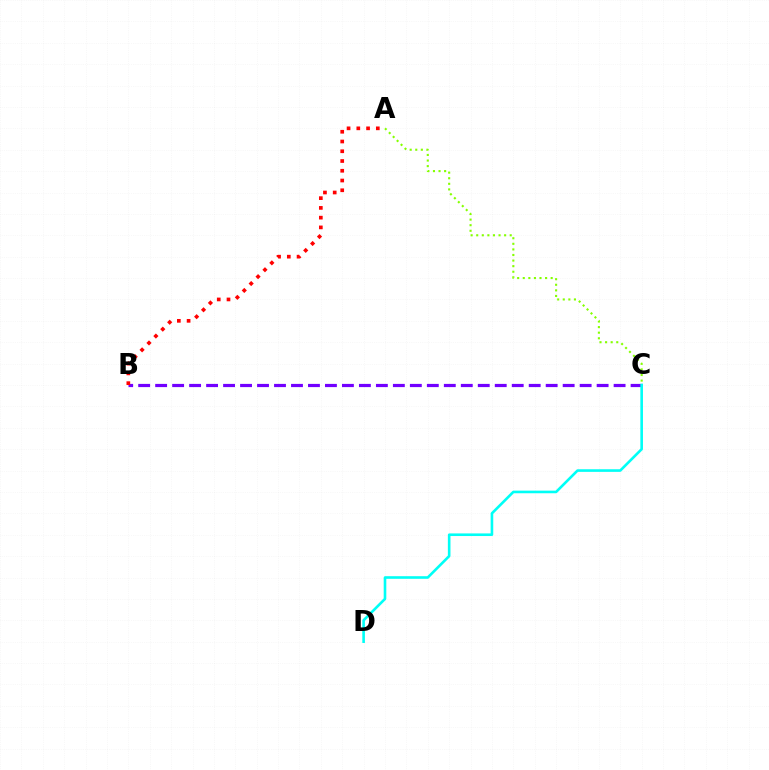{('B', 'C'): [{'color': '#7200ff', 'line_style': 'dashed', 'thickness': 2.31}], ('A', 'B'): [{'color': '#ff0000', 'line_style': 'dotted', 'thickness': 2.65}], ('A', 'C'): [{'color': '#84ff00', 'line_style': 'dotted', 'thickness': 1.52}], ('C', 'D'): [{'color': '#00fff6', 'line_style': 'solid', 'thickness': 1.89}]}